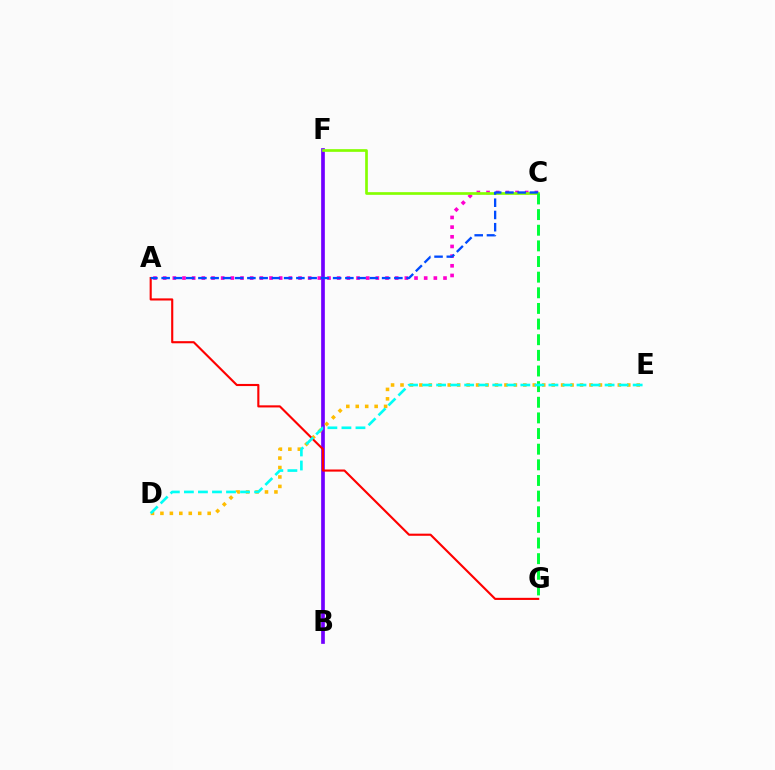{('A', 'C'): [{'color': '#ff00cf', 'line_style': 'dotted', 'thickness': 2.63}, {'color': '#004bff', 'line_style': 'dashed', 'thickness': 1.66}], ('B', 'F'): [{'color': '#7200ff', 'line_style': 'solid', 'thickness': 2.65}], ('D', 'E'): [{'color': '#ffbd00', 'line_style': 'dotted', 'thickness': 2.57}, {'color': '#00fff6', 'line_style': 'dashed', 'thickness': 1.91}], ('C', 'F'): [{'color': '#84ff00', 'line_style': 'solid', 'thickness': 1.93}], ('A', 'G'): [{'color': '#ff0000', 'line_style': 'solid', 'thickness': 1.53}], ('C', 'G'): [{'color': '#00ff39', 'line_style': 'dashed', 'thickness': 2.12}]}